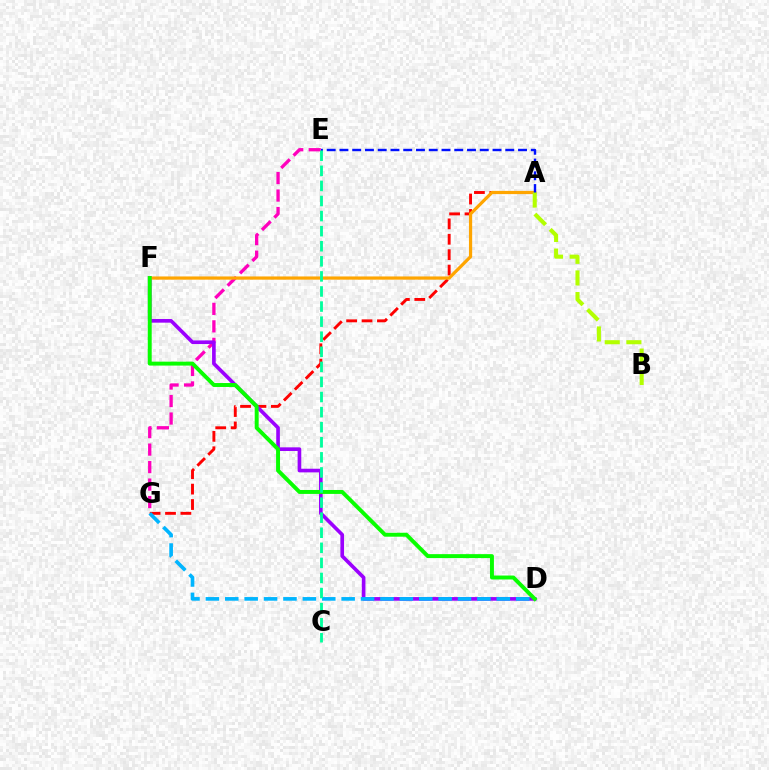{('A', 'G'): [{'color': '#ff0000', 'line_style': 'dashed', 'thickness': 2.09}], ('E', 'G'): [{'color': '#ff00bd', 'line_style': 'dashed', 'thickness': 2.38}], ('D', 'F'): [{'color': '#9b00ff', 'line_style': 'solid', 'thickness': 2.62}, {'color': '#08ff00', 'line_style': 'solid', 'thickness': 2.84}], ('D', 'G'): [{'color': '#00b5ff', 'line_style': 'dashed', 'thickness': 2.64}], ('A', 'F'): [{'color': '#ffa500', 'line_style': 'solid', 'thickness': 2.31}], ('A', 'E'): [{'color': '#0010ff', 'line_style': 'dashed', 'thickness': 1.73}], ('C', 'E'): [{'color': '#00ff9d', 'line_style': 'dashed', 'thickness': 2.05}], ('A', 'B'): [{'color': '#b3ff00', 'line_style': 'dashed', 'thickness': 2.94}]}